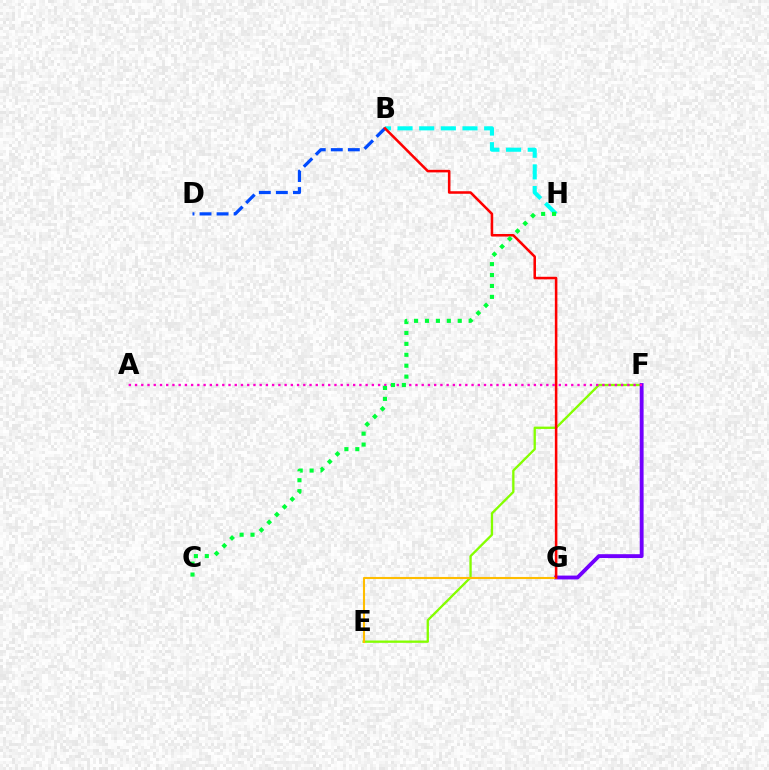{('E', 'F'): [{'color': '#84ff00', 'line_style': 'solid', 'thickness': 1.67}], ('B', 'H'): [{'color': '#00fff6', 'line_style': 'dashed', 'thickness': 2.94}], ('B', 'D'): [{'color': '#004bff', 'line_style': 'dashed', 'thickness': 2.31}], ('F', 'G'): [{'color': '#7200ff', 'line_style': 'solid', 'thickness': 2.77}], ('E', 'G'): [{'color': '#ffbd00', 'line_style': 'solid', 'thickness': 1.51}], ('A', 'F'): [{'color': '#ff00cf', 'line_style': 'dotted', 'thickness': 1.69}], ('B', 'G'): [{'color': '#ff0000', 'line_style': 'solid', 'thickness': 1.84}], ('C', 'H'): [{'color': '#00ff39', 'line_style': 'dotted', 'thickness': 2.96}]}